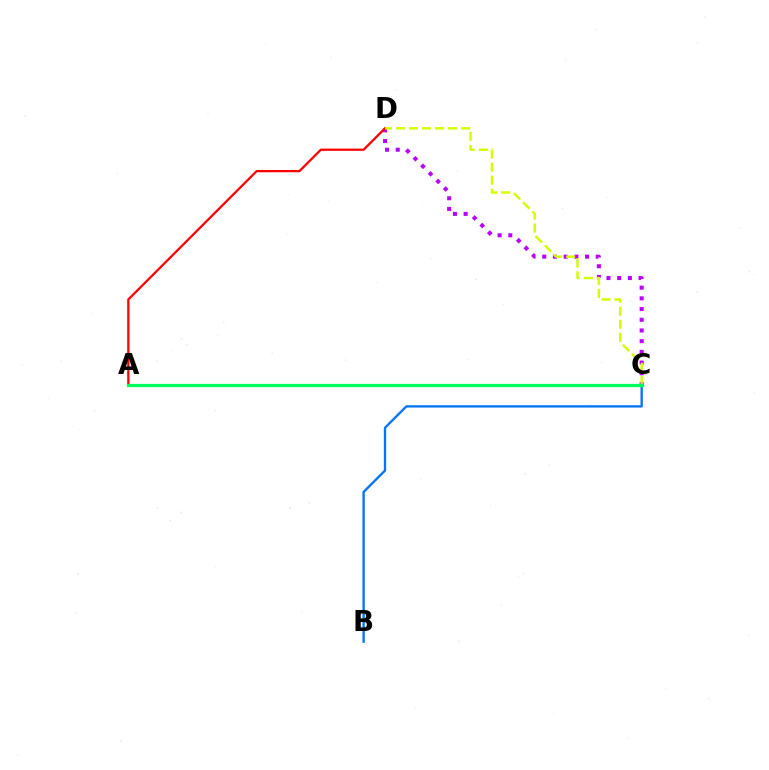{('C', 'D'): [{'color': '#b900ff', 'line_style': 'dotted', 'thickness': 2.91}, {'color': '#d1ff00', 'line_style': 'dashed', 'thickness': 1.77}], ('A', 'D'): [{'color': '#ff0000', 'line_style': 'solid', 'thickness': 1.64}], ('B', 'C'): [{'color': '#0074ff', 'line_style': 'solid', 'thickness': 1.68}], ('A', 'C'): [{'color': '#00ff5c', 'line_style': 'solid', 'thickness': 2.33}]}